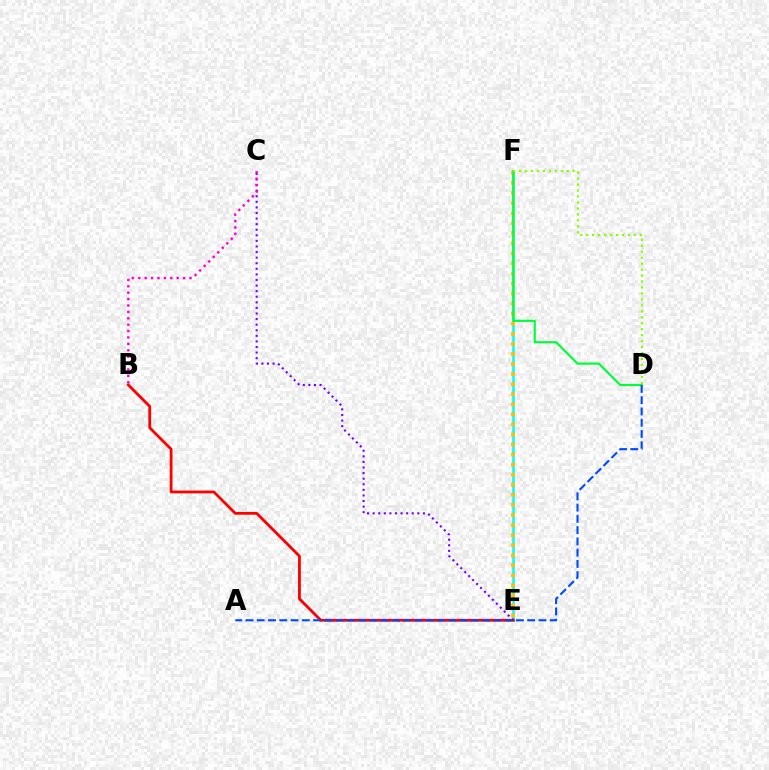{('E', 'F'): [{'color': '#00fff6', 'line_style': 'solid', 'thickness': 1.85}, {'color': '#ffbd00', 'line_style': 'dotted', 'thickness': 2.73}], ('B', 'E'): [{'color': '#ff0000', 'line_style': 'solid', 'thickness': 2.01}], ('D', 'F'): [{'color': '#00ff39', 'line_style': 'solid', 'thickness': 1.58}, {'color': '#84ff00', 'line_style': 'dotted', 'thickness': 1.62}], ('C', 'E'): [{'color': '#7200ff', 'line_style': 'dotted', 'thickness': 1.52}], ('A', 'D'): [{'color': '#004bff', 'line_style': 'dashed', 'thickness': 1.53}], ('B', 'C'): [{'color': '#ff00cf', 'line_style': 'dotted', 'thickness': 1.74}]}